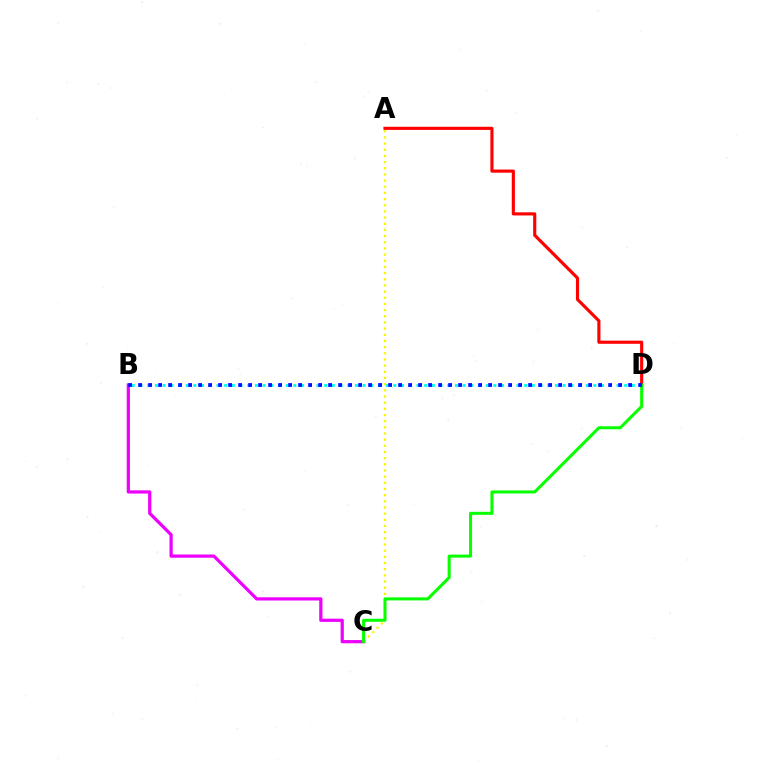{('B', 'D'): [{'color': '#00fff6', 'line_style': 'dotted', 'thickness': 2.09}, {'color': '#0010ff', 'line_style': 'dotted', 'thickness': 2.72}], ('B', 'C'): [{'color': '#ee00ff', 'line_style': 'solid', 'thickness': 2.32}], ('A', 'D'): [{'color': '#ff0000', 'line_style': 'solid', 'thickness': 2.25}], ('A', 'C'): [{'color': '#fcf500', 'line_style': 'dotted', 'thickness': 1.68}], ('C', 'D'): [{'color': '#08ff00', 'line_style': 'solid', 'thickness': 2.19}]}